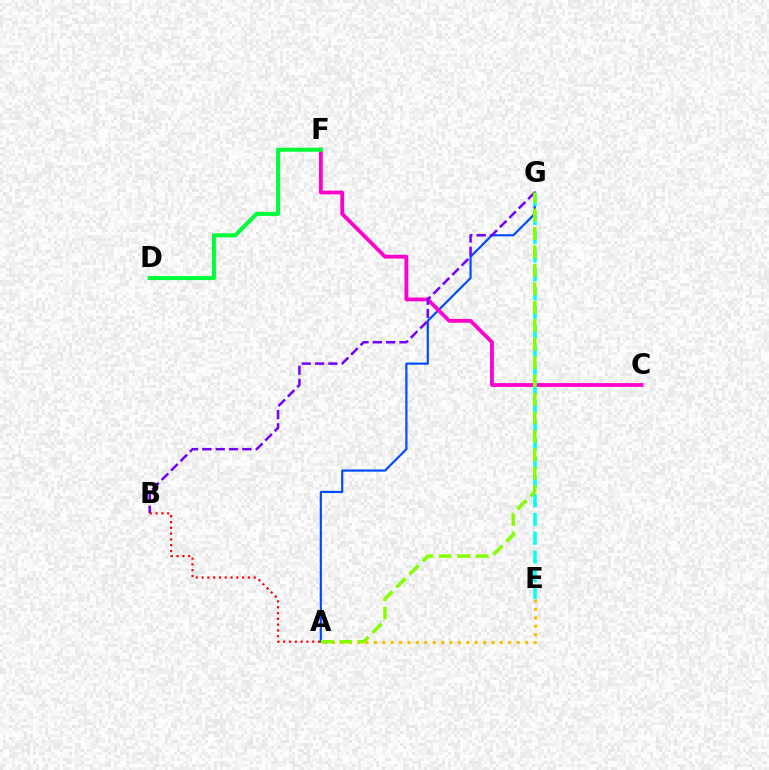{('A', 'G'): [{'color': '#004bff', 'line_style': 'solid', 'thickness': 1.57}, {'color': '#84ff00', 'line_style': 'dashed', 'thickness': 2.5}], ('A', 'E'): [{'color': '#ffbd00', 'line_style': 'dotted', 'thickness': 2.28}], ('C', 'F'): [{'color': '#ff00cf', 'line_style': 'solid', 'thickness': 2.74}], ('E', 'G'): [{'color': '#00fff6', 'line_style': 'dashed', 'thickness': 2.56}], ('B', 'G'): [{'color': '#7200ff', 'line_style': 'dashed', 'thickness': 1.81}], ('D', 'F'): [{'color': '#00ff39', 'line_style': 'solid', 'thickness': 2.91}], ('A', 'B'): [{'color': '#ff0000', 'line_style': 'dotted', 'thickness': 1.57}]}